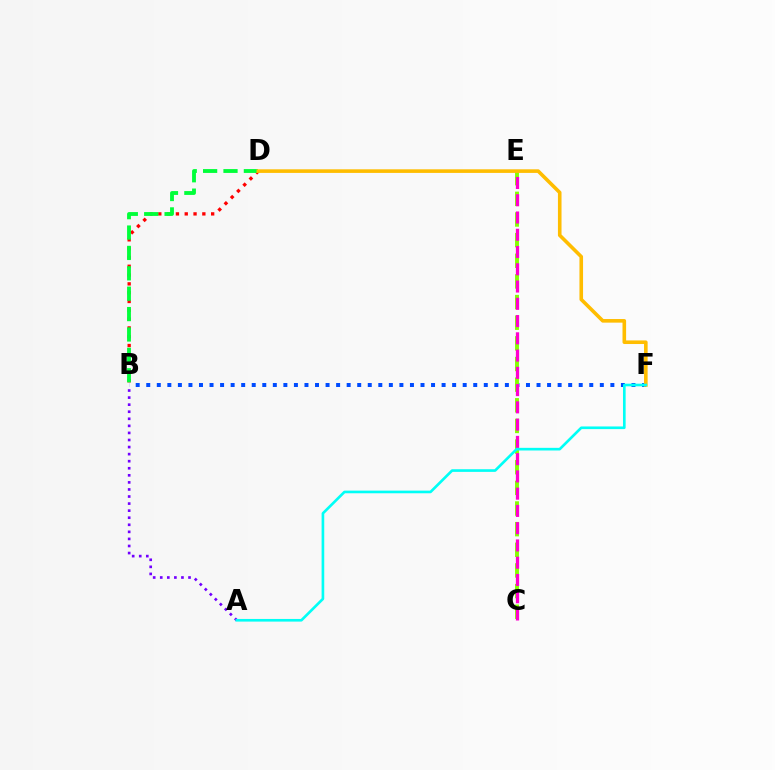{('B', 'D'): [{'color': '#ff0000', 'line_style': 'dotted', 'thickness': 2.39}, {'color': '#00ff39', 'line_style': 'dashed', 'thickness': 2.77}], ('A', 'B'): [{'color': '#7200ff', 'line_style': 'dotted', 'thickness': 1.92}], ('B', 'F'): [{'color': '#004bff', 'line_style': 'dotted', 'thickness': 2.87}], ('C', 'E'): [{'color': '#84ff00', 'line_style': 'dashed', 'thickness': 2.8}, {'color': '#ff00cf', 'line_style': 'dashed', 'thickness': 2.34}], ('D', 'F'): [{'color': '#ffbd00', 'line_style': 'solid', 'thickness': 2.59}], ('A', 'F'): [{'color': '#00fff6', 'line_style': 'solid', 'thickness': 1.91}]}